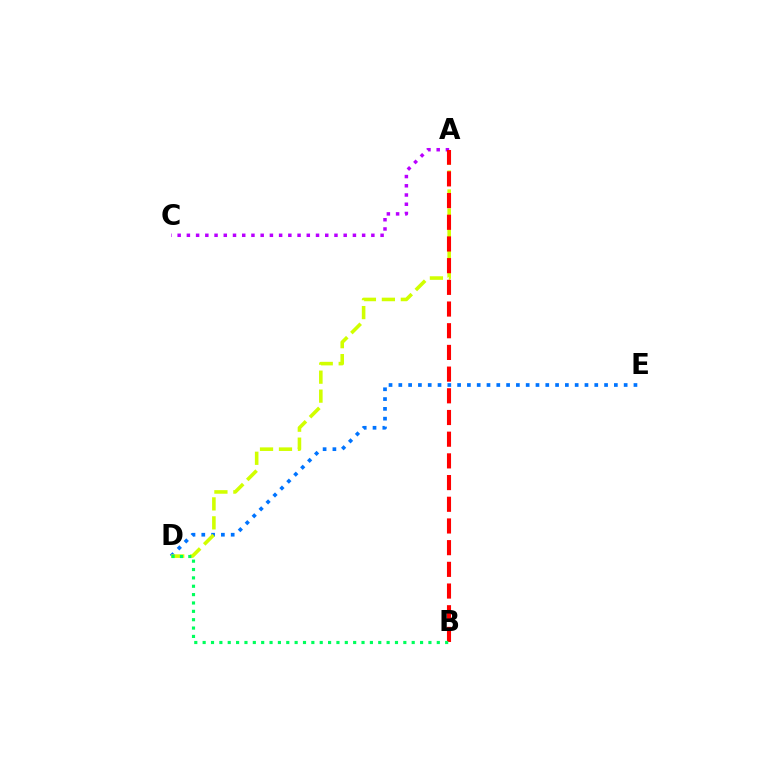{('D', 'E'): [{'color': '#0074ff', 'line_style': 'dotted', 'thickness': 2.66}], ('A', 'D'): [{'color': '#d1ff00', 'line_style': 'dashed', 'thickness': 2.58}], ('A', 'C'): [{'color': '#b900ff', 'line_style': 'dotted', 'thickness': 2.51}], ('A', 'B'): [{'color': '#ff0000', 'line_style': 'dashed', 'thickness': 2.95}], ('B', 'D'): [{'color': '#00ff5c', 'line_style': 'dotted', 'thickness': 2.27}]}